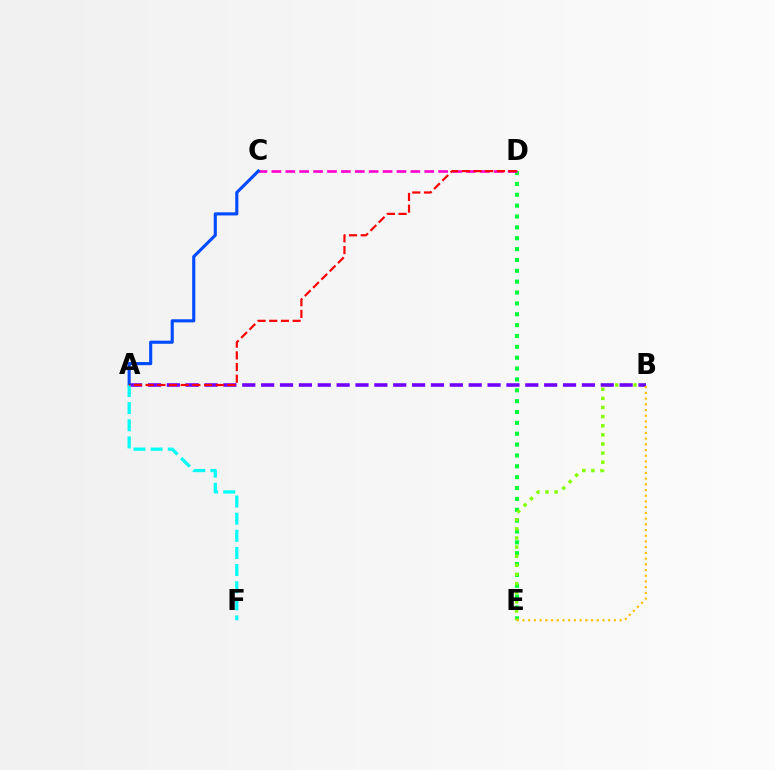{('D', 'E'): [{'color': '#00ff39', 'line_style': 'dotted', 'thickness': 2.95}], ('B', 'E'): [{'color': '#84ff00', 'line_style': 'dotted', 'thickness': 2.48}, {'color': '#ffbd00', 'line_style': 'dotted', 'thickness': 1.55}], ('A', 'B'): [{'color': '#7200ff', 'line_style': 'dashed', 'thickness': 2.56}], ('C', 'D'): [{'color': '#ff00cf', 'line_style': 'dashed', 'thickness': 1.89}], ('A', 'C'): [{'color': '#004bff', 'line_style': 'solid', 'thickness': 2.24}], ('A', 'F'): [{'color': '#00fff6', 'line_style': 'dashed', 'thickness': 2.33}], ('A', 'D'): [{'color': '#ff0000', 'line_style': 'dashed', 'thickness': 1.59}]}